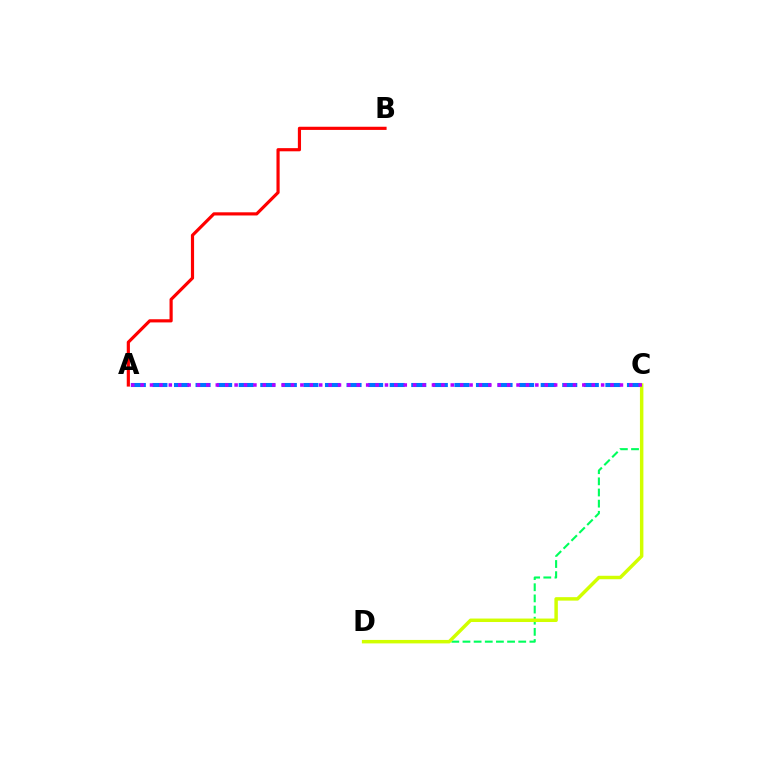{('A', 'C'): [{'color': '#0074ff', 'line_style': 'dashed', 'thickness': 2.93}, {'color': '#b900ff', 'line_style': 'dotted', 'thickness': 2.55}], ('C', 'D'): [{'color': '#00ff5c', 'line_style': 'dashed', 'thickness': 1.52}, {'color': '#d1ff00', 'line_style': 'solid', 'thickness': 2.5}], ('A', 'B'): [{'color': '#ff0000', 'line_style': 'solid', 'thickness': 2.28}]}